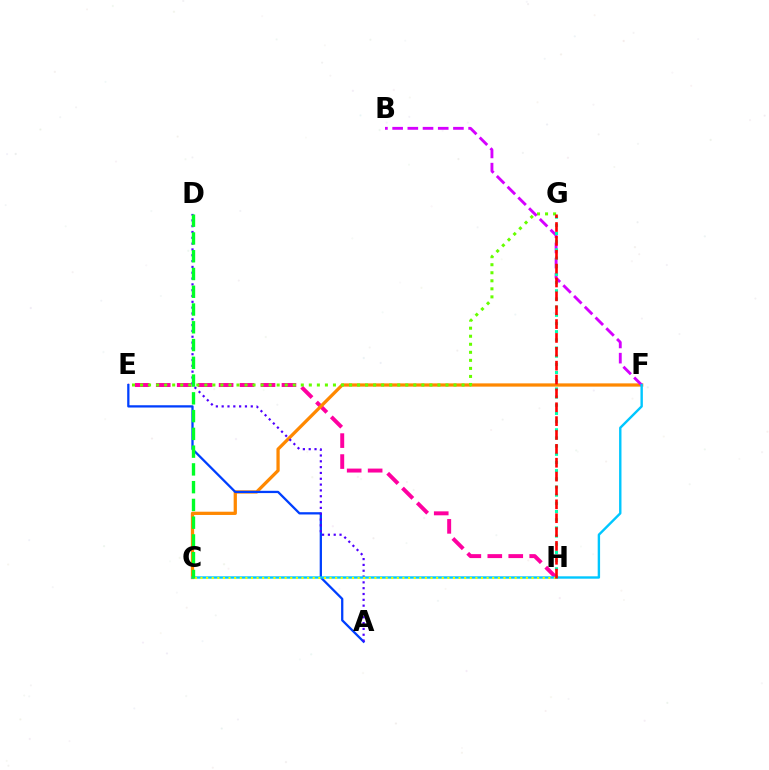{('E', 'H'): [{'color': '#ff00a0', 'line_style': 'dashed', 'thickness': 2.85}], ('C', 'F'): [{'color': '#ff8800', 'line_style': 'solid', 'thickness': 2.34}, {'color': '#00c7ff', 'line_style': 'solid', 'thickness': 1.72}], ('A', 'E'): [{'color': '#003fff', 'line_style': 'solid', 'thickness': 1.64}], ('E', 'G'): [{'color': '#66ff00', 'line_style': 'dotted', 'thickness': 2.18}], ('A', 'D'): [{'color': '#4f00ff', 'line_style': 'dotted', 'thickness': 1.58}], ('B', 'F'): [{'color': '#d600ff', 'line_style': 'dashed', 'thickness': 2.06}], ('C', 'H'): [{'color': '#eeff00', 'line_style': 'dotted', 'thickness': 1.52}], ('C', 'D'): [{'color': '#00ff27', 'line_style': 'dashed', 'thickness': 2.41}], ('G', 'H'): [{'color': '#00ffaf', 'line_style': 'dotted', 'thickness': 2.22}, {'color': '#ff0000', 'line_style': 'dashed', 'thickness': 1.88}]}